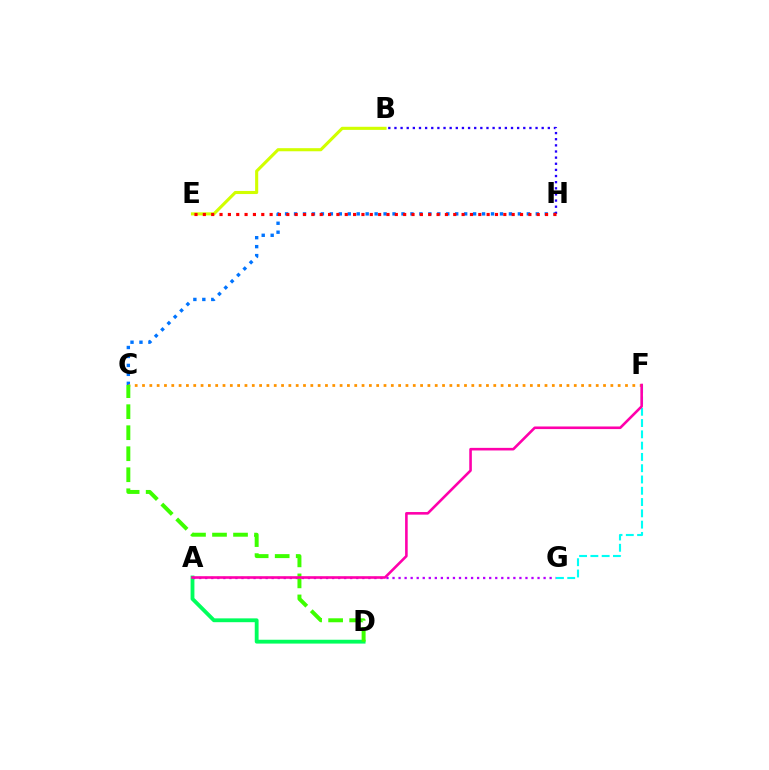{('B', 'E'): [{'color': '#d1ff00', 'line_style': 'solid', 'thickness': 2.23}], ('A', 'D'): [{'color': '#00ff5c', 'line_style': 'solid', 'thickness': 2.76}], ('C', 'H'): [{'color': '#0074ff', 'line_style': 'dotted', 'thickness': 2.43}], ('C', 'F'): [{'color': '#ff9400', 'line_style': 'dotted', 'thickness': 1.99}], ('A', 'G'): [{'color': '#b900ff', 'line_style': 'dotted', 'thickness': 1.64}], ('C', 'D'): [{'color': '#3dff00', 'line_style': 'dashed', 'thickness': 2.86}], ('B', 'H'): [{'color': '#2500ff', 'line_style': 'dotted', 'thickness': 1.67}], ('F', 'G'): [{'color': '#00fff6', 'line_style': 'dashed', 'thickness': 1.53}], ('E', 'H'): [{'color': '#ff0000', 'line_style': 'dotted', 'thickness': 2.27}], ('A', 'F'): [{'color': '#ff00ac', 'line_style': 'solid', 'thickness': 1.87}]}